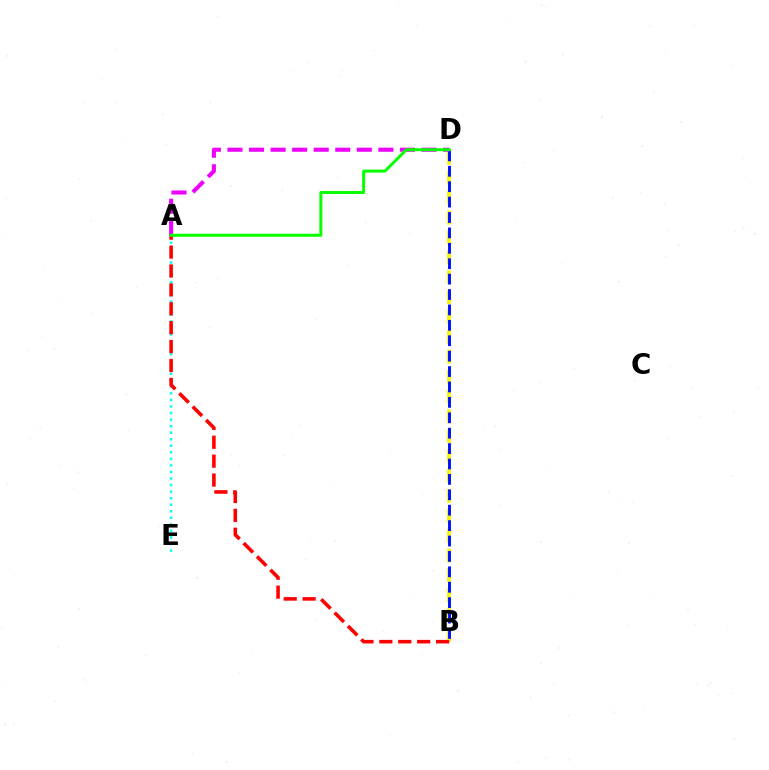{('B', 'D'): [{'color': '#fcf500', 'line_style': 'dashed', 'thickness': 2.7}, {'color': '#0010ff', 'line_style': 'dashed', 'thickness': 2.09}], ('A', 'E'): [{'color': '#00fff6', 'line_style': 'dotted', 'thickness': 1.78}], ('A', 'B'): [{'color': '#ff0000', 'line_style': 'dashed', 'thickness': 2.57}], ('A', 'D'): [{'color': '#ee00ff', 'line_style': 'dashed', 'thickness': 2.93}, {'color': '#08ff00', 'line_style': 'solid', 'thickness': 2.15}]}